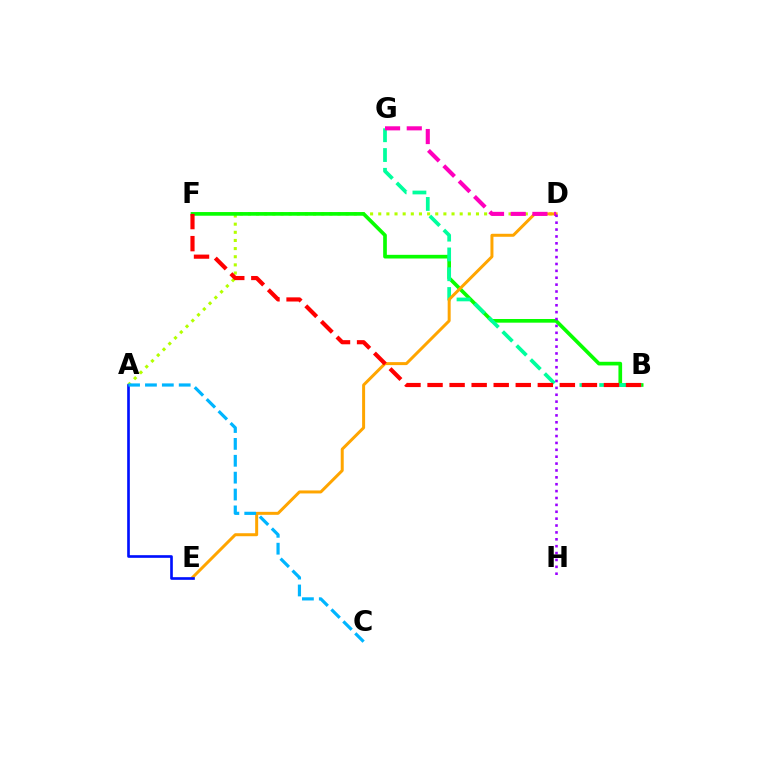{('A', 'D'): [{'color': '#b3ff00', 'line_style': 'dotted', 'thickness': 2.21}], ('B', 'F'): [{'color': '#08ff00', 'line_style': 'solid', 'thickness': 2.64}, {'color': '#ff0000', 'line_style': 'dashed', 'thickness': 3.0}], ('B', 'G'): [{'color': '#00ff9d', 'line_style': 'dashed', 'thickness': 2.69}], ('D', 'E'): [{'color': '#ffa500', 'line_style': 'solid', 'thickness': 2.15}], ('A', 'E'): [{'color': '#0010ff', 'line_style': 'solid', 'thickness': 1.91}], ('A', 'C'): [{'color': '#00b5ff', 'line_style': 'dashed', 'thickness': 2.29}], ('D', 'G'): [{'color': '#ff00bd', 'line_style': 'dashed', 'thickness': 2.95}], ('D', 'H'): [{'color': '#9b00ff', 'line_style': 'dotted', 'thickness': 1.87}]}